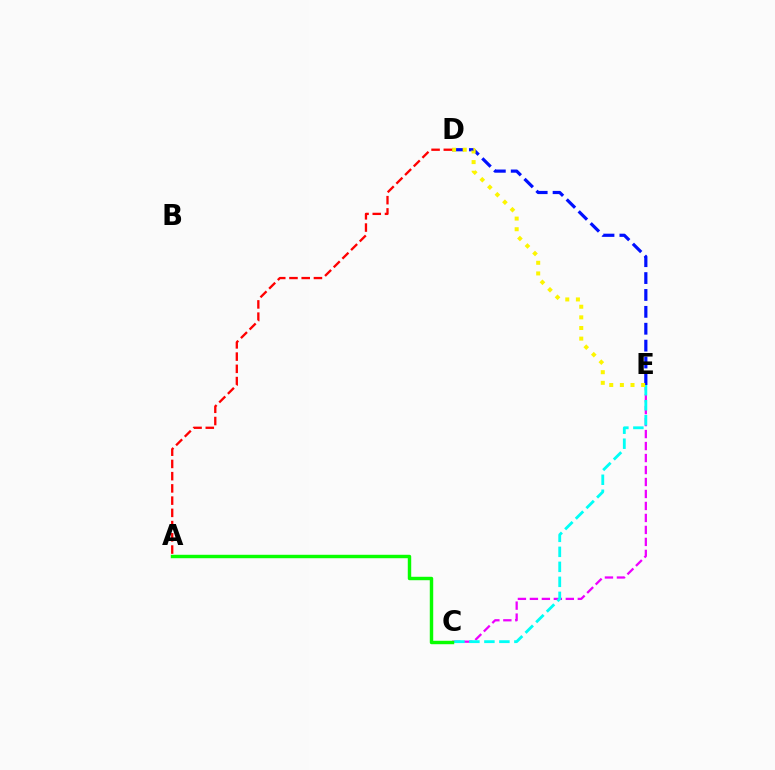{('C', 'E'): [{'color': '#ee00ff', 'line_style': 'dashed', 'thickness': 1.63}, {'color': '#00fff6', 'line_style': 'dashed', 'thickness': 2.04}], ('D', 'E'): [{'color': '#0010ff', 'line_style': 'dashed', 'thickness': 2.29}, {'color': '#fcf500', 'line_style': 'dotted', 'thickness': 2.89}], ('A', 'C'): [{'color': '#08ff00', 'line_style': 'solid', 'thickness': 2.47}], ('A', 'D'): [{'color': '#ff0000', 'line_style': 'dashed', 'thickness': 1.66}]}